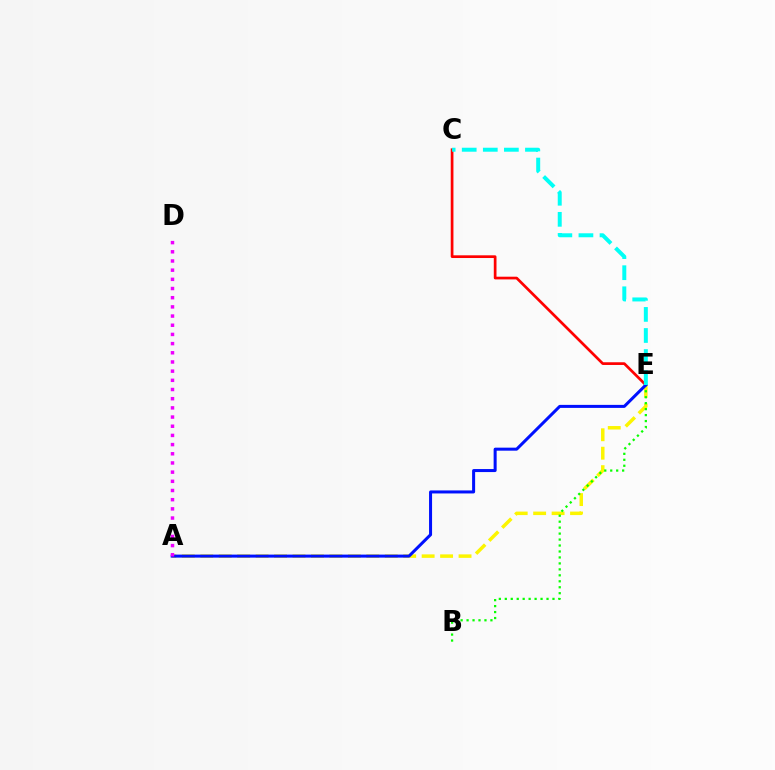{('C', 'E'): [{'color': '#ff0000', 'line_style': 'solid', 'thickness': 1.95}, {'color': '#00fff6', 'line_style': 'dashed', 'thickness': 2.86}], ('A', 'E'): [{'color': '#fcf500', 'line_style': 'dashed', 'thickness': 2.51}, {'color': '#0010ff', 'line_style': 'solid', 'thickness': 2.18}], ('B', 'E'): [{'color': '#08ff00', 'line_style': 'dotted', 'thickness': 1.62}], ('A', 'D'): [{'color': '#ee00ff', 'line_style': 'dotted', 'thickness': 2.49}]}